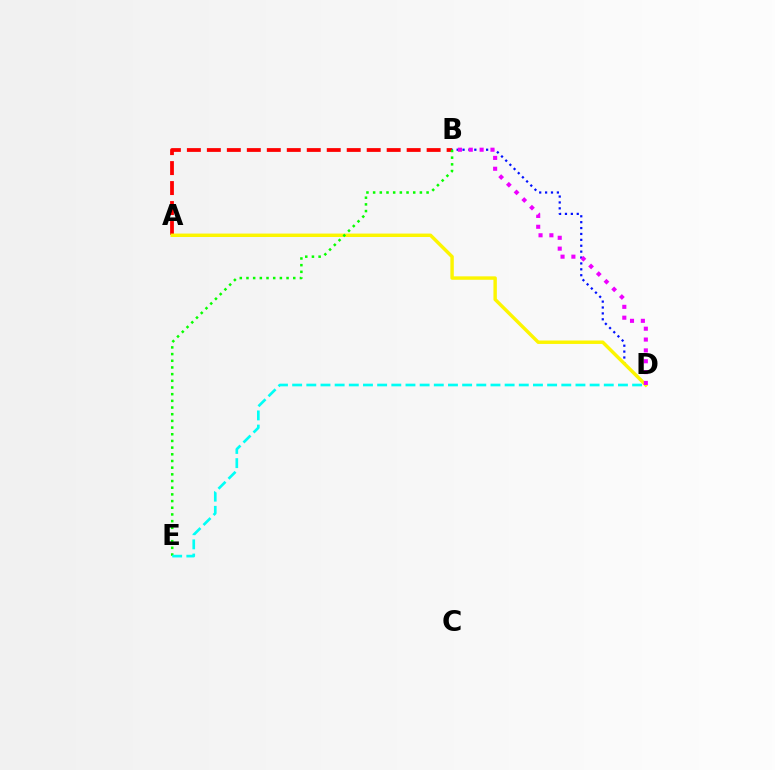{('B', 'D'): [{'color': '#0010ff', 'line_style': 'dotted', 'thickness': 1.6}, {'color': '#ee00ff', 'line_style': 'dotted', 'thickness': 2.95}], ('A', 'B'): [{'color': '#ff0000', 'line_style': 'dashed', 'thickness': 2.71}], ('A', 'D'): [{'color': '#fcf500', 'line_style': 'solid', 'thickness': 2.47}], ('B', 'E'): [{'color': '#08ff00', 'line_style': 'dotted', 'thickness': 1.82}], ('D', 'E'): [{'color': '#00fff6', 'line_style': 'dashed', 'thickness': 1.92}]}